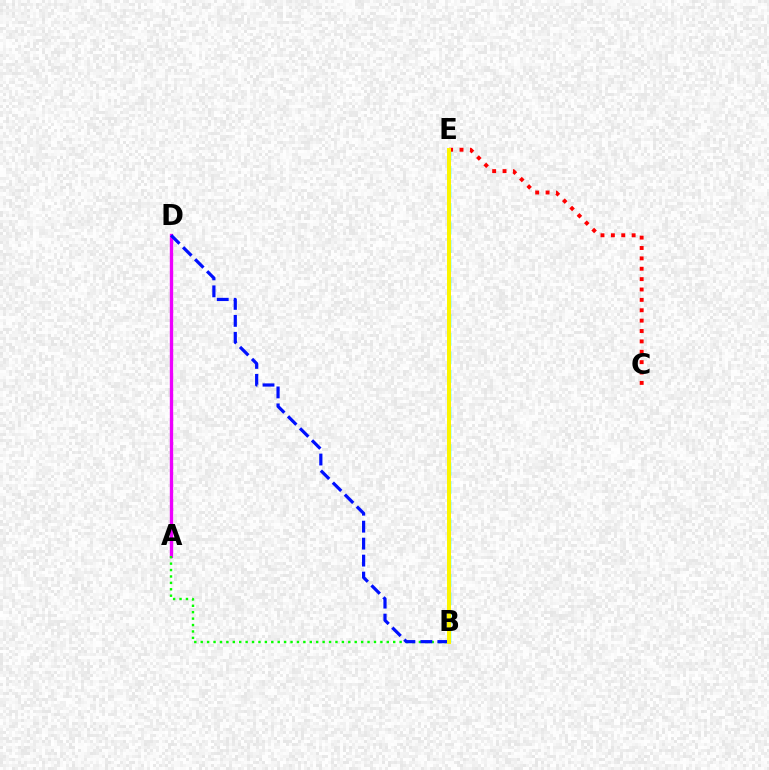{('A', 'D'): [{'color': '#ee00ff', 'line_style': 'solid', 'thickness': 2.41}], ('B', 'E'): [{'color': '#00fff6', 'line_style': 'dashed', 'thickness': 2.52}, {'color': '#fcf500', 'line_style': 'solid', 'thickness': 2.87}], ('C', 'E'): [{'color': '#ff0000', 'line_style': 'dotted', 'thickness': 2.82}], ('A', 'B'): [{'color': '#08ff00', 'line_style': 'dotted', 'thickness': 1.74}], ('B', 'D'): [{'color': '#0010ff', 'line_style': 'dashed', 'thickness': 2.31}]}